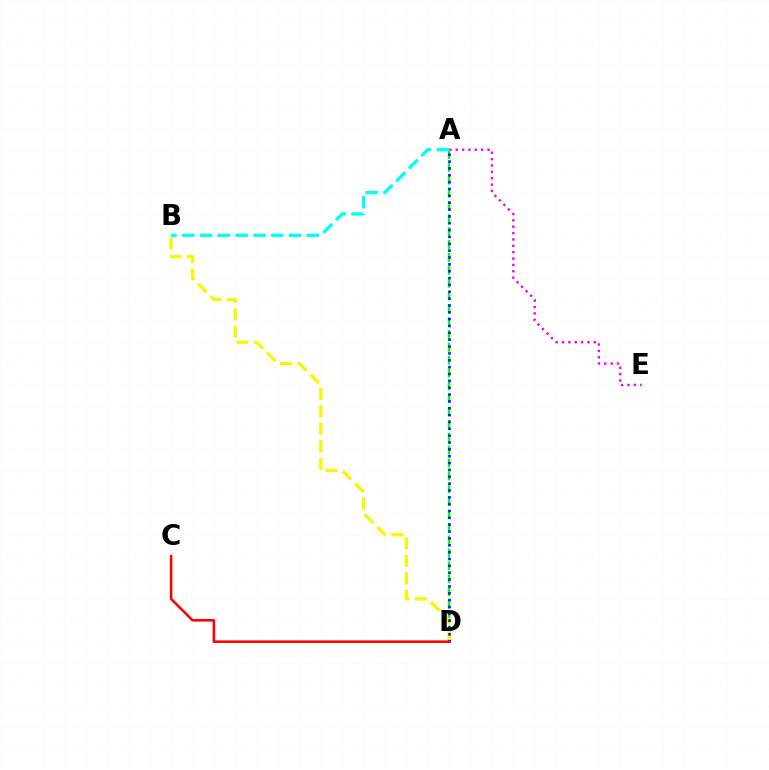{('A', 'E'): [{'color': '#ee00ff', 'line_style': 'dotted', 'thickness': 1.73}], ('A', 'D'): [{'color': '#08ff00', 'line_style': 'dashed', 'thickness': 1.75}, {'color': '#0010ff', 'line_style': 'dotted', 'thickness': 1.86}], ('B', 'D'): [{'color': '#fcf500', 'line_style': 'dashed', 'thickness': 2.38}], ('A', 'B'): [{'color': '#00fff6', 'line_style': 'dashed', 'thickness': 2.42}], ('C', 'D'): [{'color': '#ff0000', 'line_style': 'solid', 'thickness': 1.85}]}